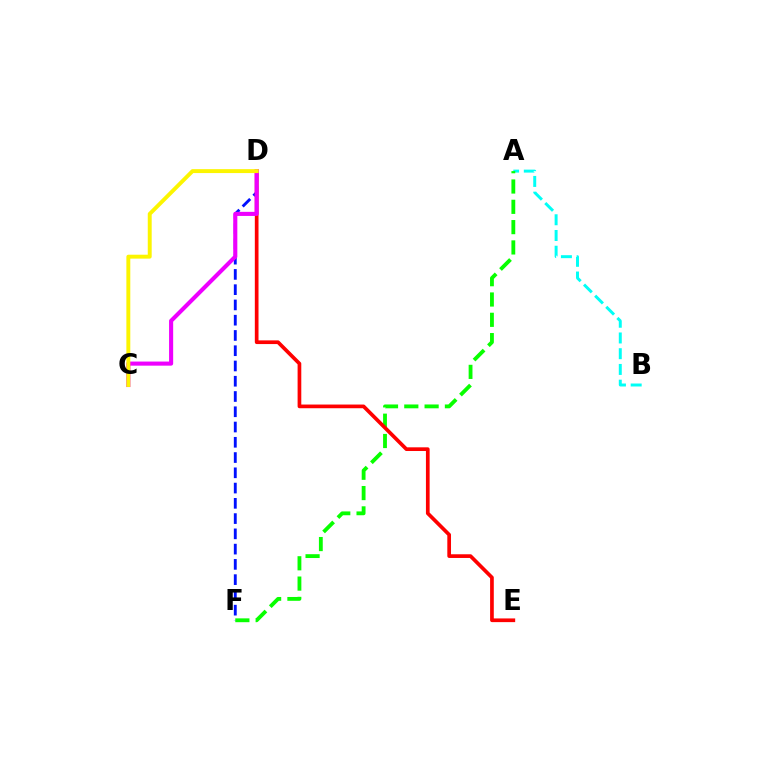{('A', 'B'): [{'color': '#00fff6', 'line_style': 'dashed', 'thickness': 2.14}], ('D', 'F'): [{'color': '#0010ff', 'line_style': 'dashed', 'thickness': 2.07}], ('A', 'F'): [{'color': '#08ff00', 'line_style': 'dashed', 'thickness': 2.76}], ('D', 'E'): [{'color': '#ff0000', 'line_style': 'solid', 'thickness': 2.66}], ('C', 'D'): [{'color': '#ee00ff', 'line_style': 'solid', 'thickness': 2.95}, {'color': '#fcf500', 'line_style': 'solid', 'thickness': 2.82}]}